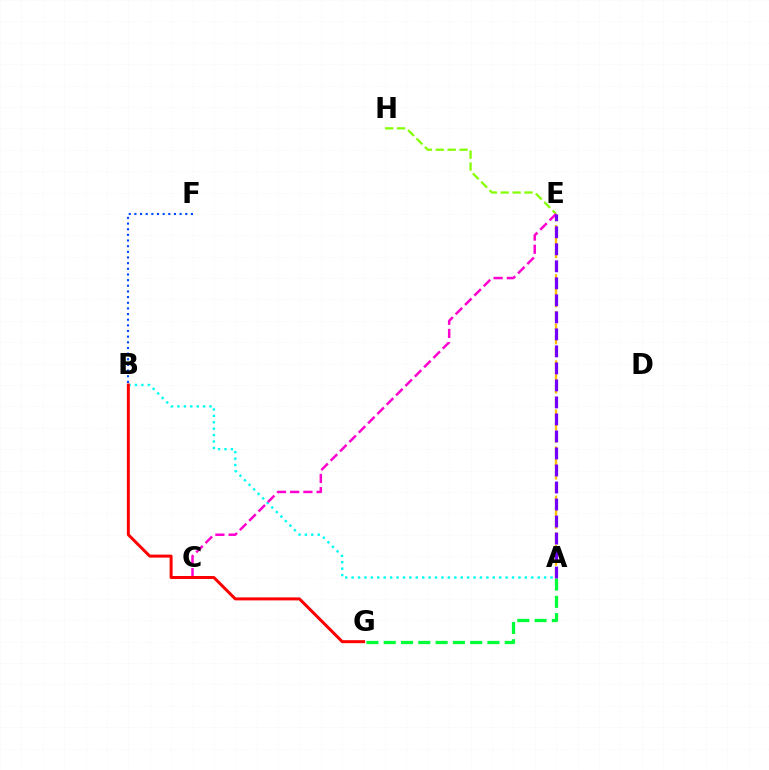{('A', 'G'): [{'color': '#00ff39', 'line_style': 'dashed', 'thickness': 2.35}], ('A', 'E'): [{'color': '#ffbd00', 'line_style': 'dashed', 'thickness': 1.67}, {'color': '#7200ff', 'line_style': 'dashed', 'thickness': 2.31}], ('E', 'H'): [{'color': '#84ff00', 'line_style': 'dashed', 'thickness': 1.62}], ('A', 'B'): [{'color': '#00fff6', 'line_style': 'dotted', 'thickness': 1.74}], ('C', 'E'): [{'color': '#ff00cf', 'line_style': 'dashed', 'thickness': 1.79}], ('B', 'F'): [{'color': '#004bff', 'line_style': 'dotted', 'thickness': 1.54}], ('B', 'G'): [{'color': '#ff0000', 'line_style': 'solid', 'thickness': 2.15}]}